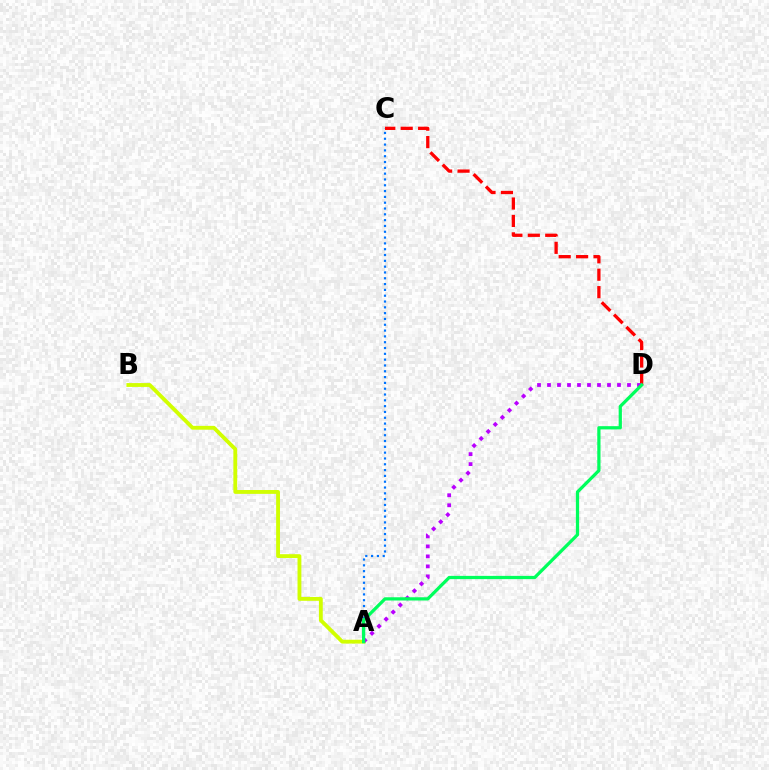{('A', 'C'): [{'color': '#0074ff', 'line_style': 'dotted', 'thickness': 1.58}], ('C', 'D'): [{'color': '#ff0000', 'line_style': 'dashed', 'thickness': 2.37}], ('A', 'B'): [{'color': '#d1ff00', 'line_style': 'solid', 'thickness': 2.76}], ('A', 'D'): [{'color': '#b900ff', 'line_style': 'dotted', 'thickness': 2.72}, {'color': '#00ff5c', 'line_style': 'solid', 'thickness': 2.33}]}